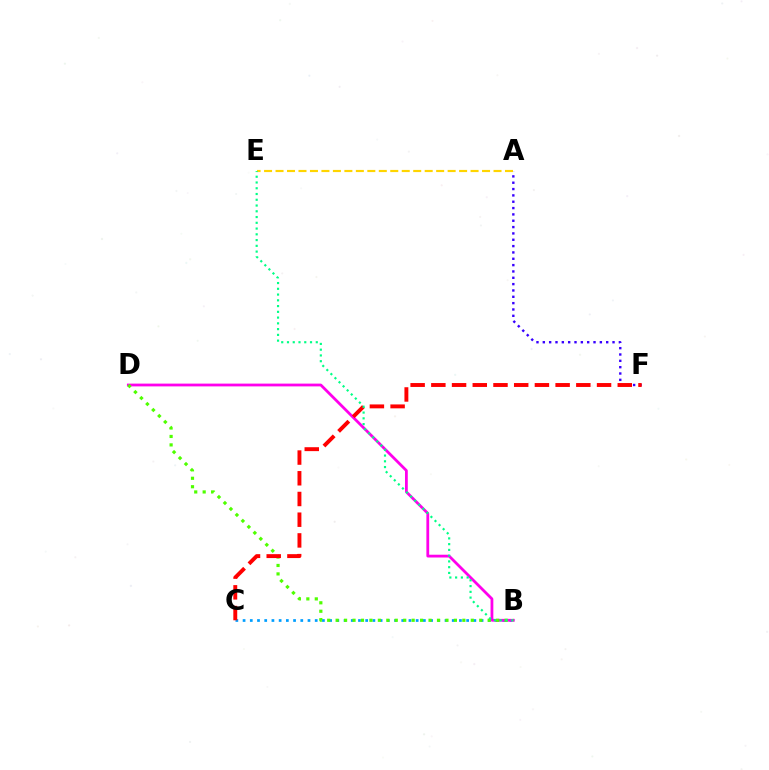{('A', 'F'): [{'color': '#3700ff', 'line_style': 'dotted', 'thickness': 1.72}], ('B', 'C'): [{'color': '#009eff', 'line_style': 'dotted', 'thickness': 1.96}], ('A', 'E'): [{'color': '#ffd500', 'line_style': 'dashed', 'thickness': 1.56}], ('B', 'D'): [{'color': '#ff00ed', 'line_style': 'solid', 'thickness': 2.01}, {'color': '#4fff00', 'line_style': 'dotted', 'thickness': 2.3}], ('C', 'F'): [{'color': '#ff0000', 'line_style': 'dashed', 'thickness': 2.81}], ('B', 'E'): [{'color': '#00ff86', 'line_style': 'dotted', 'thickness': 1.56}]}